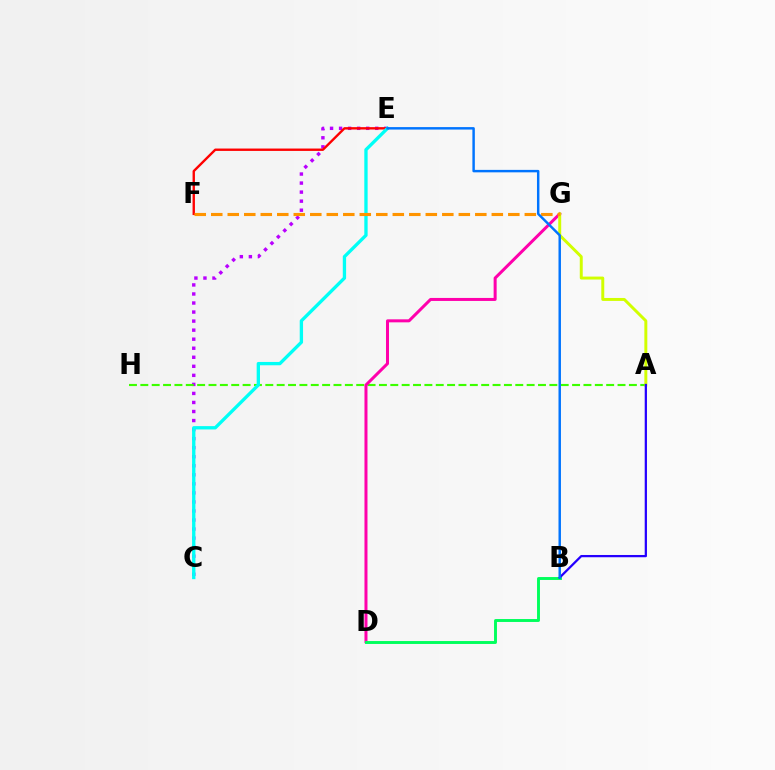{('C', 'E'): [{'color': '#b900ff', 'line_style': 'dotted', 'thickness': 2.46}, {'color': '#00fff6', 'line_style': 'solid', 'thickness': 2.39}], ('E', 'F'): [{'color': '#ff0000', 'line_style': 'solid', 'thickness': 1.71}], ('A', 'H'): [{'color': '#3dff00', 'line_style': 'dashed', 'thickness': 1.54}], ('D', 'G'): [{'color': '#ff00ac', 'line_style': 'solid', 'thickness': 2.17}], ('B', 'D'): [{'color': '#00ff5c', 'line_style': 'solid', 'thickness': 2.1}], ('A', 'G'): [{'color': '#d1ff00', 'line_style': 'solid', 'thickness': 2.12}], ('A', 'B'): [{'color': '#2500ff', 'line_style': 'solid', 'thickness': 1.62}], ('F', 'G'): [{'color': '#ff9400', 'line_style': 'dashed', 'thickness': 2.24}], ('B', 'E'): [{'color': '#0074ff', 'line_style': 'solid', 'thickness': 1.77}]}